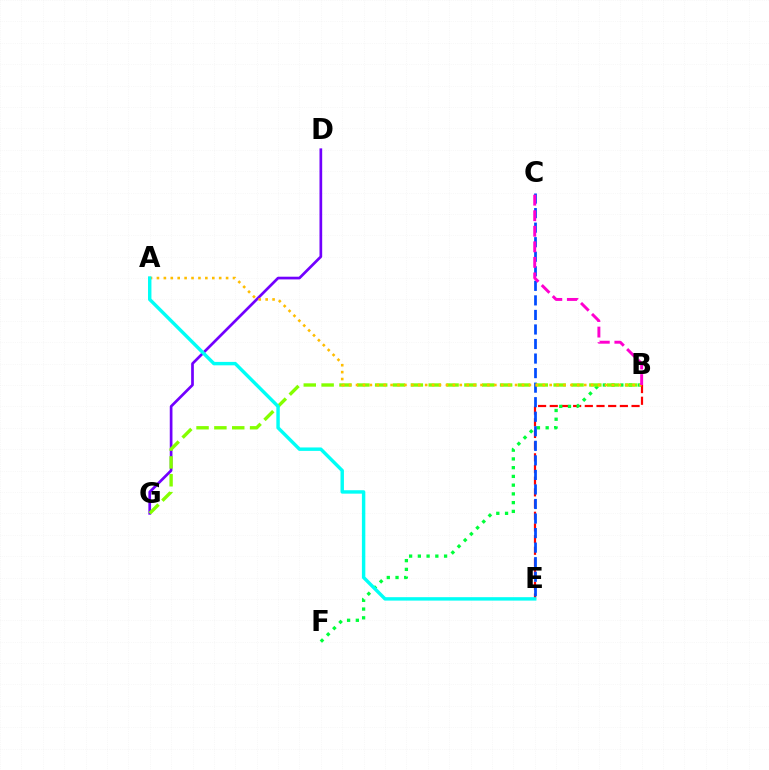{('B', 'E'): [{'color': '#ff0000', 'line_style': 'dashed', 'thickness': 1.59}], ('C', 'E'): [{'color': '#004bff', 'line_style': 'dashed', 'thickness': 1.98}], ('B', 'F'): [{'color': '#00ff39', 'line_style': 'dotted', 'thickness': 2.38}], ('D', 'G'): [{'color': '#7200ff', 'line_style': 'solid', 'thickness': 1.94}], ('B', 'G'): [{'color': '#84ff00', 'line_style': 'dashed', 'thickness': 2.42}], ('A', 'B'): [{'color': '#ffbd00', 'line_style': 'dotted', 'thickness': 1.88}], ('B', 'C'): [{'color': '#ff00cf', 'line_style': 'dashed', 'thickness': 2.11}], ('A', 'E'): [{'color': '#00fff6', 'line_style': 'solid', 'thickness': 2.47}]}